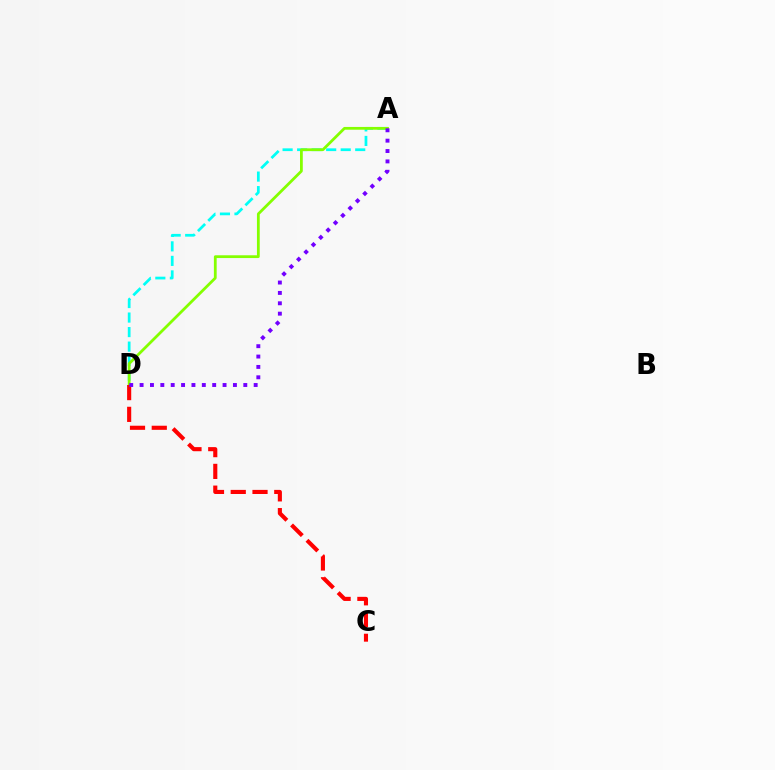{('A', 'D'): [{'color': '#00fff6', 'line_style': 'dashed', 'thickness': 1.97}, {'color': '#84ff00', 'line_style': 'solid', 'thickness': 2.0}, {'color': '#7200ff', 'line_style': 'dotted', 'thickness': 2.82}], ('C', 'D'): [{'color': '#ff0000', 'line_style': 'dashed', 'thickness': 2.96}]}